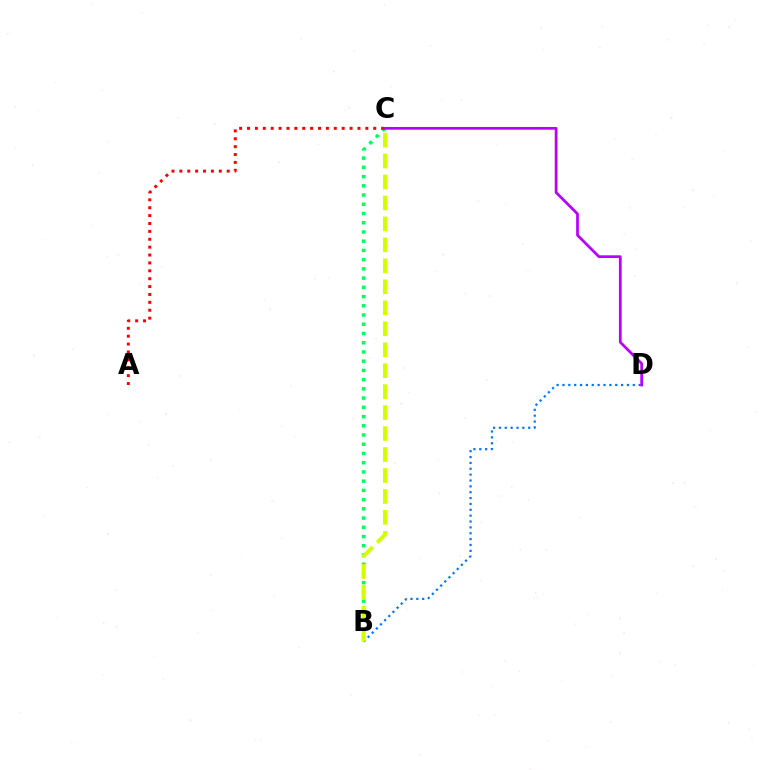{('B', 'D'): [{'color': '#0074ff', 'line_style': 'dotted', 'thickness': 1.59}], ('B', 'C'): [{'color': '#00ff5c', 'line_style': 'dotted', 'thickness': 2.51}, {'color': '#d1ff00', 'line_style': 'dashed', 'thickness': 2.85}], ('C', 'D'): [{'color': '#b900ff', 'line_style': 'solid', 'thickness': 1.97}], ('A', 'C'): [{'color': '#ff0000', 'line_style': 'dotted', 'thickness': 2.14}]}